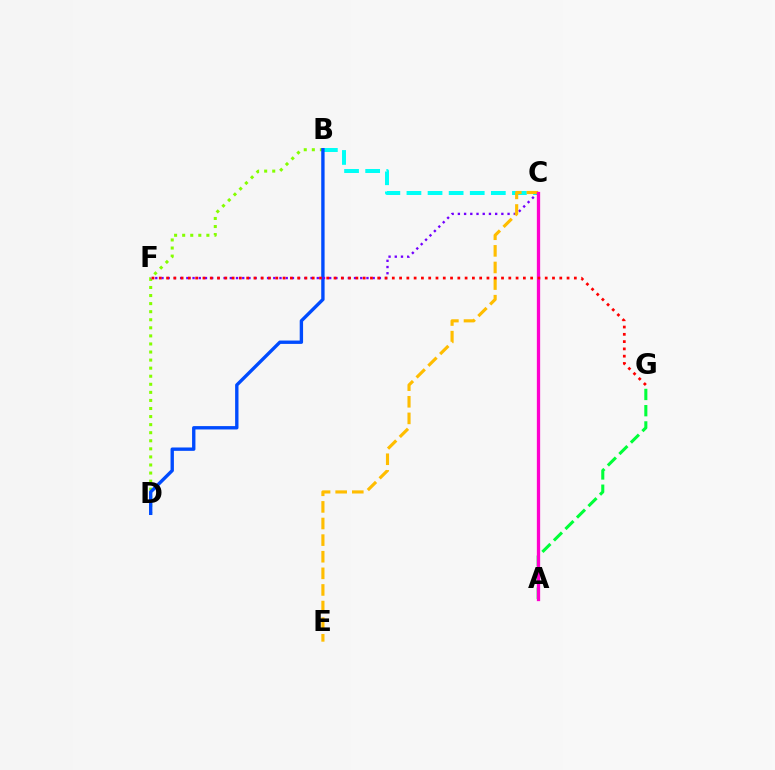{('B', 'C'): [{'color': '#00fff6', 'line_style': 'dashed', 'thickness': 2.87}], ('B', 'D'): [{'color': '#84ff00', 'line_style': 'dotted', 'thickness': 2.19}, {'color': '#004bff', 'line_style': 'solid', 'thickness': 2.42}], ('A', 'G'): [{'color': '#00ff39', 'line_style': 'dashed', 'thickness': 2.21}], ('C', 'F'): [{'color': '#7200ff', 'line_style': 'dotted', 'thickness': 1.69}], ('C', 'E'): [{'color': '#ffbd00', 'line_style': 'dashed', 'thickness': 2.26}], ('A', 'C'): [{'color': '#ff00cf', 'line_style': 'solid', 'thickness': 2.38}], ('F', 'G'): [{'color': '#ff0000', 'line_style': 'dotted', 'thickness': 1.98}]}